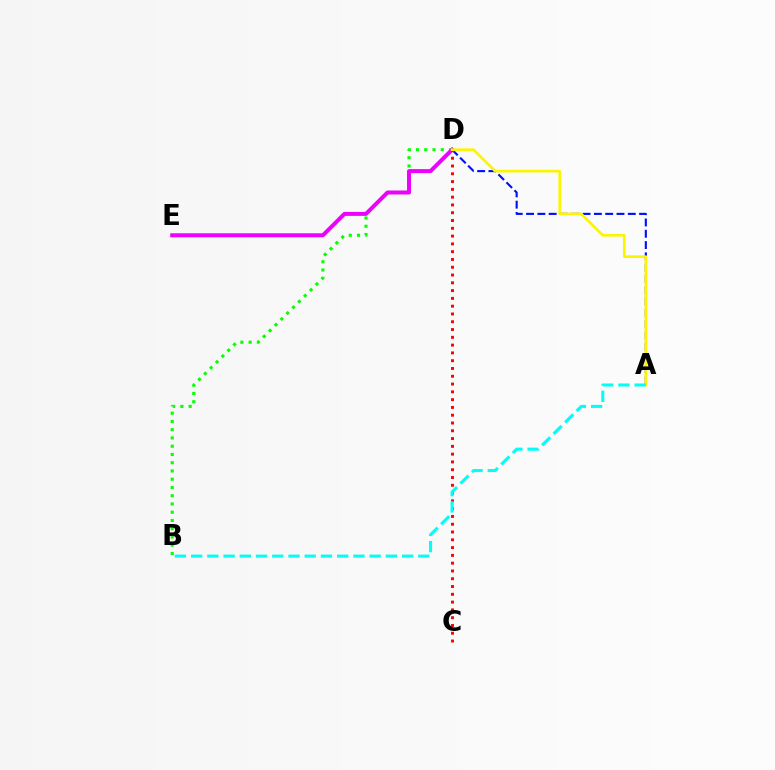{('B', 'D'): [{'color': '#08ff00', 'line_style': 'dotted', 'thickness': 2.24}], ('A', 'D'): [{'color': '#0010ff', 'line_style': 'dashed', 'thickness': 1.54}, {'color': '#fcf500', 'line_style': 'solid', 'thickness': 1.93}], ('D', 'E'): [{'color': '#ee00ff', 'line_style': 'solid', 'thickness': 2.87}], ('C', 'D'): [{'color': '#ff0000', 'line_style': 'dotted', 'thickness': 2.12}], ('A', 'B'): [{'color': '#00fff6', 'line_style': 'dashed', 'thickness': 2.2}]}